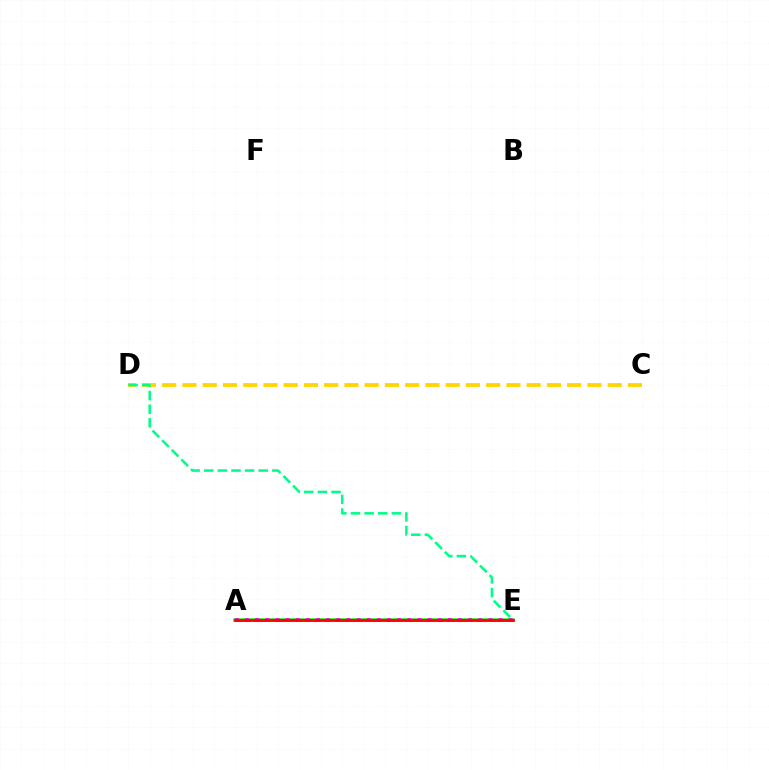{('A', 'E'): [{'color': '#3700ff', 'line_style': 'solid', 'thickness': 1.76}, {'color': '#4fff00', 'line_style': 'solid', 'thickness': 2.61}, {'color': '#009eff', 'line_style': 'solid', 'thickness': 1.53}, {'color': '#ff00ed', 'line_style': 'dotted', 'thickness': 2.76}, {'color': '#ff0000', 'line_style': 'solid', 'thickness': 1.98}], ('C', 'D'): [{'color': '#ffd500', 'line_style': 'dashed', 'thickness': 2.75}], ('D', 'E'): [{'color': '#00ff86', 'line_style': 'dashed', 'thickness': 1.85}]}